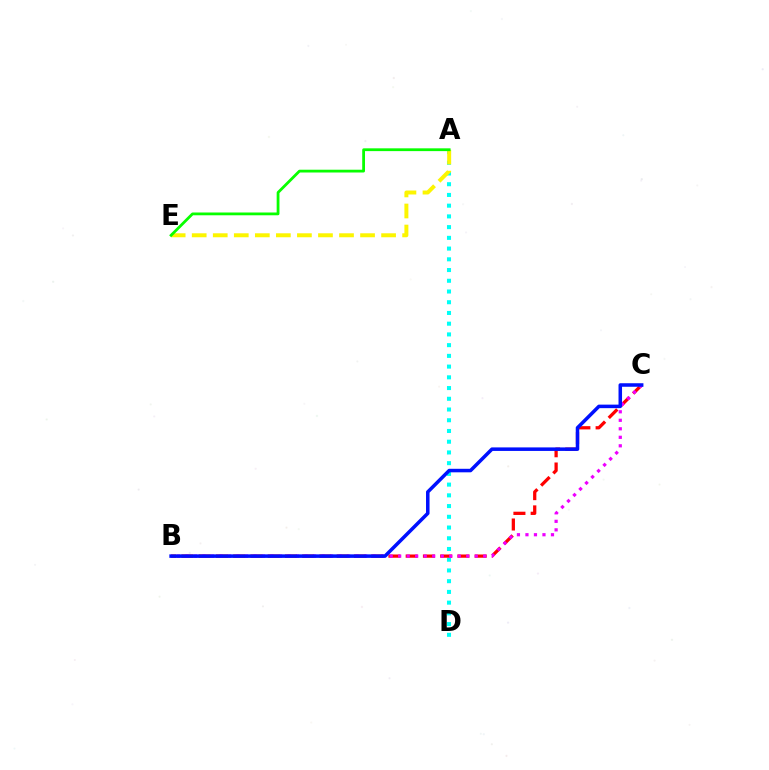{('A', 'D'): [{'color': '#00fff6', 'line_style': 'dotted', 'thickness': 2.91}], ('A', 'E'): [{'color': '#fcf500', 'line_style': 'dashed', 'thickness': 2.86}, {'color': '#08ff00', 'line_style': 'solid', 'thickness': 2.01}], ('B', 'C'): [{'color': '#ff0000', 'line_style': 'dashed', 'thickness': 2.34}, {'color': '#ee00ff', 'line_style': 'dotted', 'thickness': 2.31}, {'color': '#0010ff', 'line_style': 'solid', 'thickness': 2.54}]}